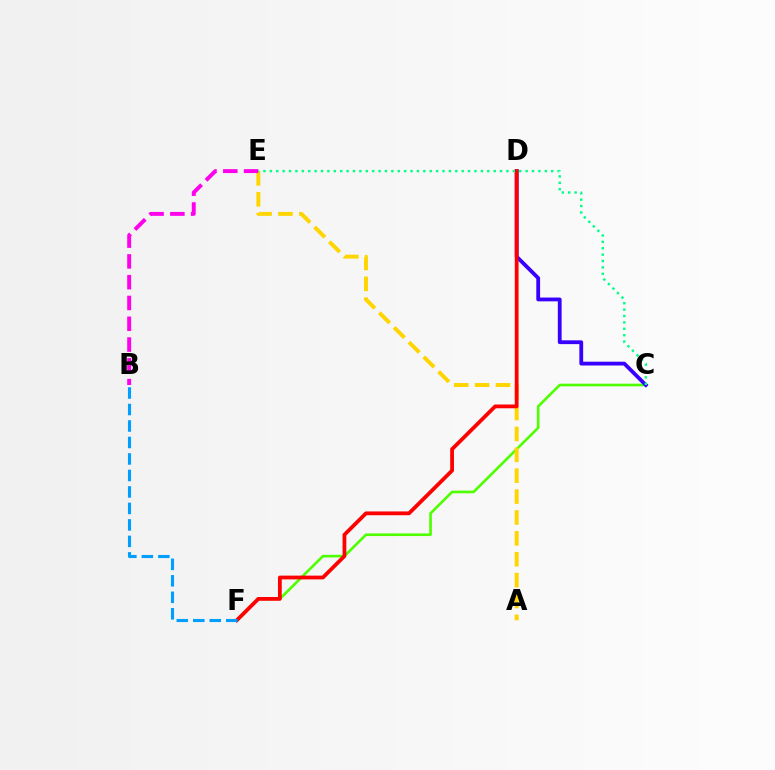{('C', 'F'): [{'color': '#4fff00', 'line_style': 'solid', 'thickness': 1.9}], ('A', 'E'): [{'color': '#ffd500', 'line_style': 'dashed', 'thickness': 2.84}], ('C', 'D'): [{'color': '#3700ff', 'line_style': 'solid', 'thickness': 2.74}], ('B', 'E'): [{'color': '#ff00ed', 'line_style': 'dashed', 'thickness': 2.82}], ('D', 'F'): [{'color': '#ff0000', 'line_style': 'solid', 'thickness': 2.72}], ('B', 'F'): [{'color': '#009eff', 'line_style': 'dashed', 'thickness': 2.24}], ('C', 'E'): [{'color': '#00ff86', 'line_style': 'dotted', 'thickness': 1.74}]}